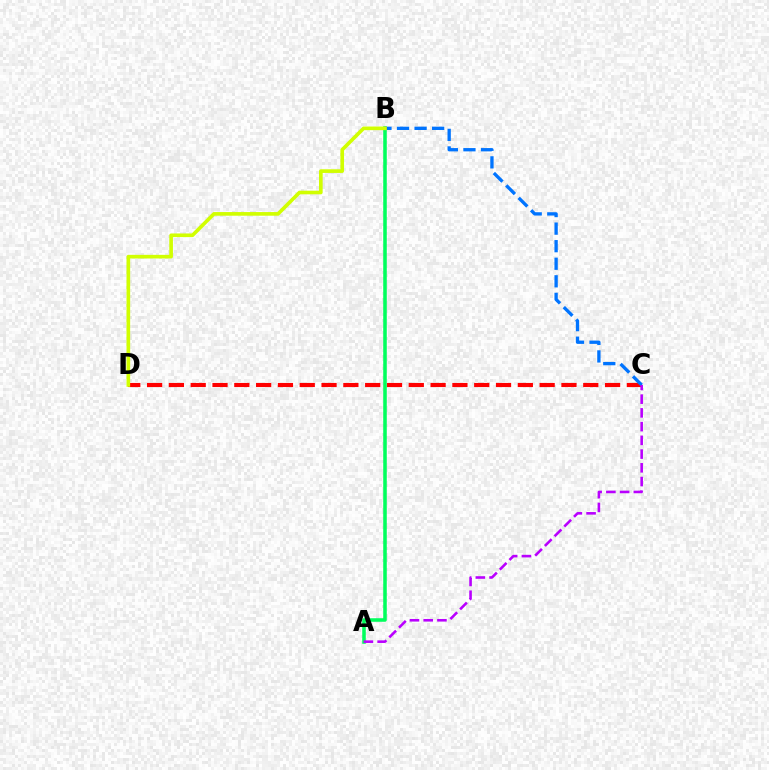{('C', 'D'): [{'color': '#ff0000', 'line_style': 'dashed', 'thickness': 2.96}], ('A', 'B'): [{'color': '#00ff5c', 'line_style': 'solid', 'thickness': 2.55}], ('B', 'C'): [{'color': '#0074ff', 'line_style': 'dashed', 'thickness': 2.39}], ('B', 'D'): [{'color': '#d1ff00', 'line_style': 'solid', 'thickness': 2.62}], ('A', 'C'): [{'color': '#b900ff', 'line_style': 'dashed', 'thickness': 1.87}]}